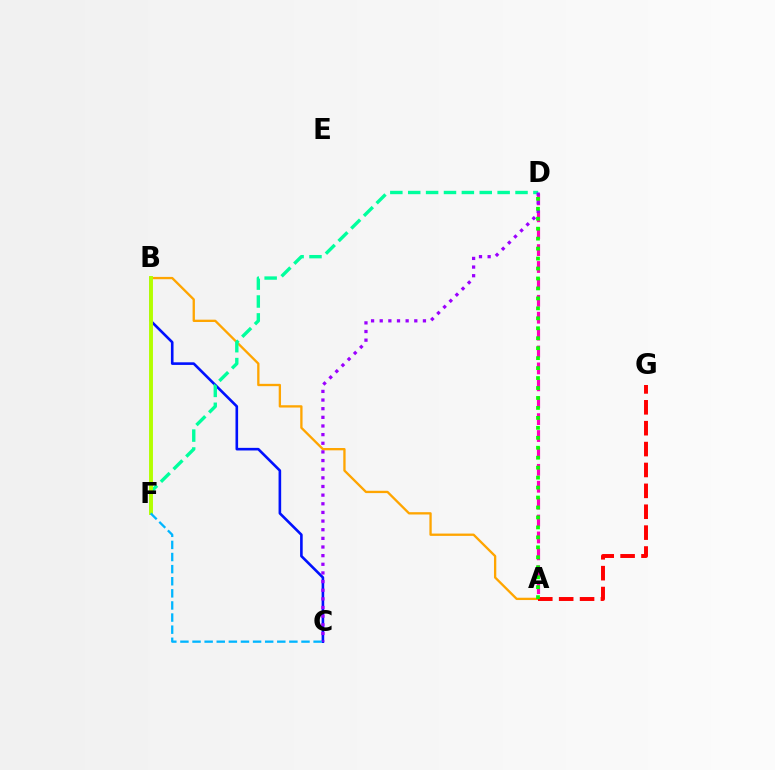{('A', 'B'): [{'color': '#ffa500', 'line_style': 'solid', 'thickness': 1.67}], ('B', 'C'): [{'color': '#0010ff', 'line_style': 'solid', 'thickness': 1.88}], ('A', 'D'): [{'color': '#ff00bd', 'line_style': 'dashed', 'thickness': 2.3}, {'color': '#08ff00', 'line_style': 'dotted', 'thickness': 2.71}], ('D', 'F'): [{'color': '#00ff9d', 'line_style': 'dashed', 'thickness': 2.43}], ('A', 'G'): [{'color': '#ff0000', 'line_style': 'dashed', 'thickness': 2.84}], ('C', 'D'): [{'color': '#9b00ff', 'line_style': 'dotted', 'thickness': 2.35}], ('B', 'F'): [{'color': '#b3ff00', 'line_style': 'solid', 'thickness': 2.82}], ('C', 'F'): [{'color': '#00b5ff', 'line_style': 'dashed', 'thickness': 1.64}]}